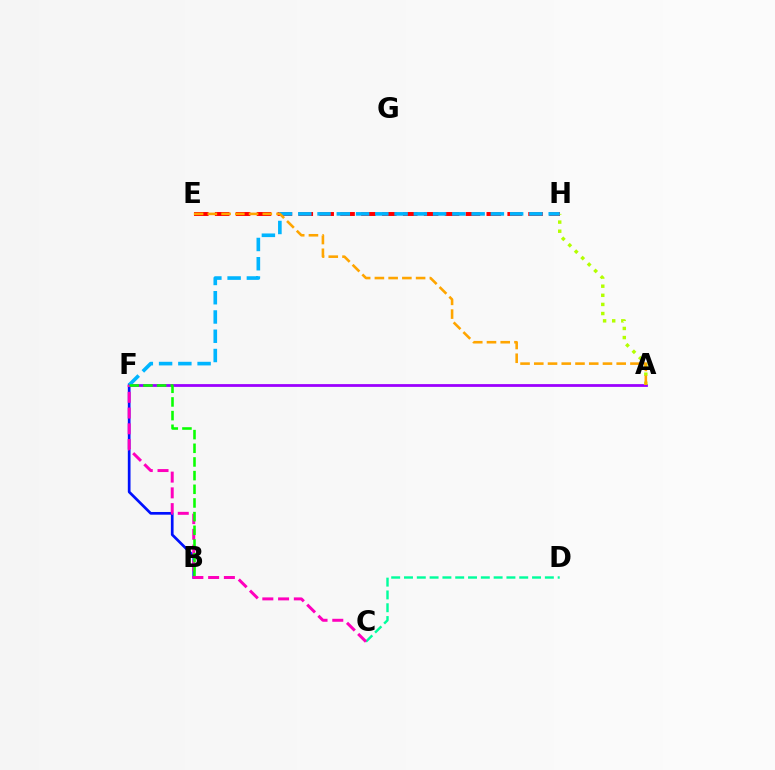{('B', 'F'): [{'color': '#0010ff', 'line_style': 'solid', 'thickness': 1.95}, {'color': '#08ff00', 'line_style': 'dashed', 'thickness': 1.86}], ('A', 'F'): [{'color': '#9b00ff', 'line_style': 'solid', 'thickness': 2.0}], ('E', 'H'): [{'color': '#ff0000', 'line_style': 'dashed', 'thickness': 2.84}], ('A', 'H'): [{'color': '#b3ff00', 'line_style': 'dotted', 'thickness': 2.48}], ('C', 'D'): [{'color': '#00ff9d', 'line_style': 'dashed', 'thickness': 1.74}], ('F', 'H'): [{'color': '#00b5ff', 'line_style': 'dashed', 'thickness': 2.62}], ('A', 'E'): [{'color': '#ffa500', 'line_style': 'dashed', 'thickness': 1.87}], ('C', 'F'): [{'color': '#ff00bd', 'line_style': 'dashed', 'thickness': 2.14}]}